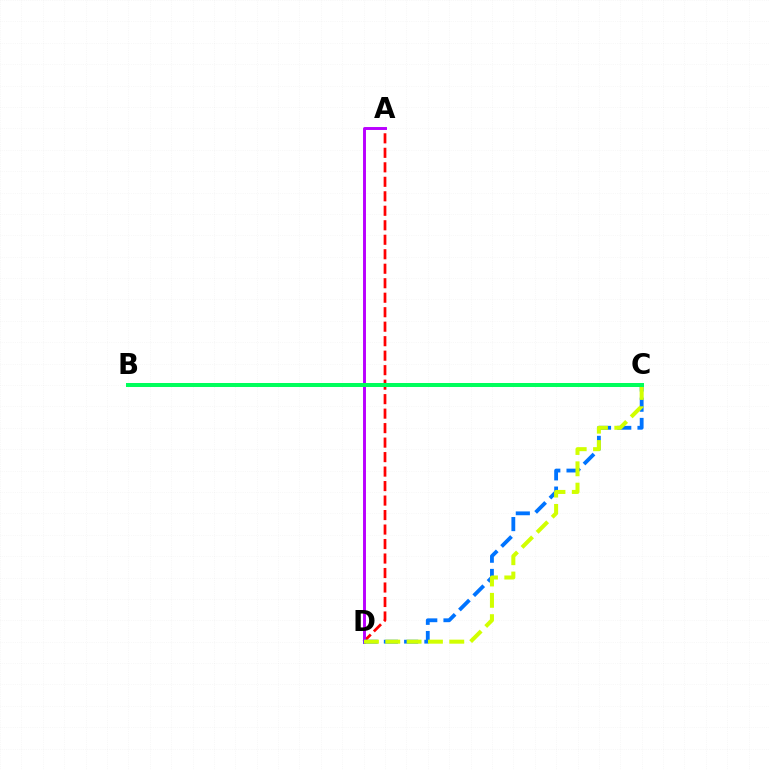{('A', 'D'): [{'color': '#ff0000', 'line_style': 'dashed', 'thickness': 1.97}, {'color': '#b900ff', 'line_style': 'solid', 'thickness': 2.11}], ('C', 'D'): [{'color': '#0074ff', 'line_style': 'dashed', 'thickness': 2.75}, {'color': '#d1ff00', 'line_style': 'dashed', 'thickness': 2.9}], ('B', 'C'): [{'color': '#00ff5c', 'line_style': 'solid', 'thickness': 2.88}]}